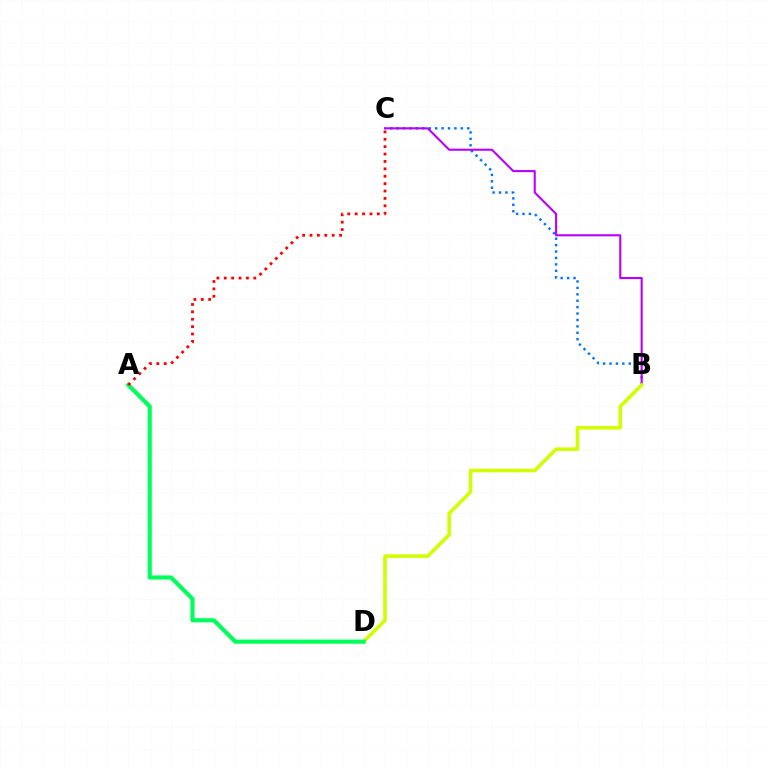{('B', 'C'): [{'color': '#0074ff', 'line_style': 'dotted', 'thickness': 1.74}, {'color': '#b900ff', 'line_style': 'solid', 'thickness': 1.51}], ('B', 'D'): [{'color': '#d1ff00', 'line_style': 'solid', 'thickness': 2.57}], ('A', 'D'): [{'color': '#00ff5c', 'line_style': 'solid', 'thickness': 2.98}], ('A', 'C'): [{'color': '#ff0000', 'line_style': 'dotted', 'thickness': 2.01}]}